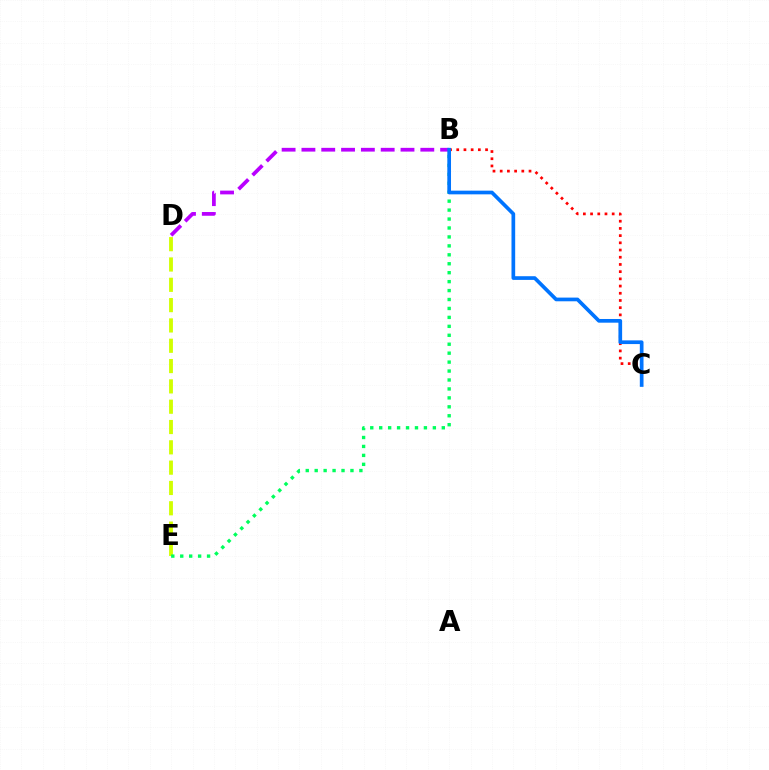{('B', 'D'): [{'color': '#b900ff', 'line_style': 'dashed', 'thickness': 2.69}], ('D', 'E'): [{'color': '#d1ff00', 'line_style': 'dashed', 'thickness': 2.76}], ('B', 'E'): [{'color': '#00ff5c', 'line_style': 'dotted', 'thickness': 2.43}], ('B', 'C'): [{'color': '#ff0000', 'line_style': 'dotted', 'thickness': 1.96}, {'color': '#0074ff', 'line_style': 'solid', 'thickness': 2.66}]}